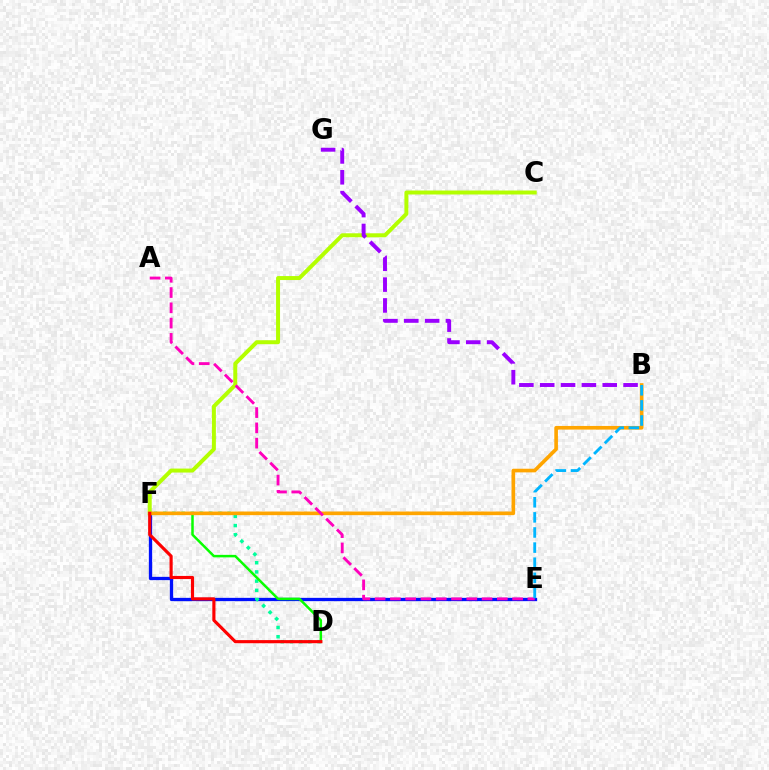{('E', 'F'): [{'color': '#0010ff', 'line_style': 'solid', 'thickness': 2.37}], ('D', 'F'): [{'color': '#00ff9d', 'line_style': 'dotted', 'thickness': 2.5}, {'color': '#08ff00', 'line_style': 'solid', 'thickness': 1.8}, {'color': '#ff0000', 'line_style': 'solid', 'thickness': 2.26}], ('C', 'F'): [{'color': '#b3ff00', 'line_style': 'solid', 'thickness': 2.86}], ('B', 'F'): [{'color': '#ffa500', 'line_style': 'solid', 'thickness': 2.62}], ('A', 'E'): [{'color': '#ff00bd', 'line_style': 'dashed', 'thickness': 2.07}], ('B', 'E'): [{'color': '#00b5ff', 'line_style': 'dashed', 'thickness': 2.05}], ('B', 'G'): [{'color': '#9b00ff', 'line_style': 'dashed', 'thickness': 2.83}]}